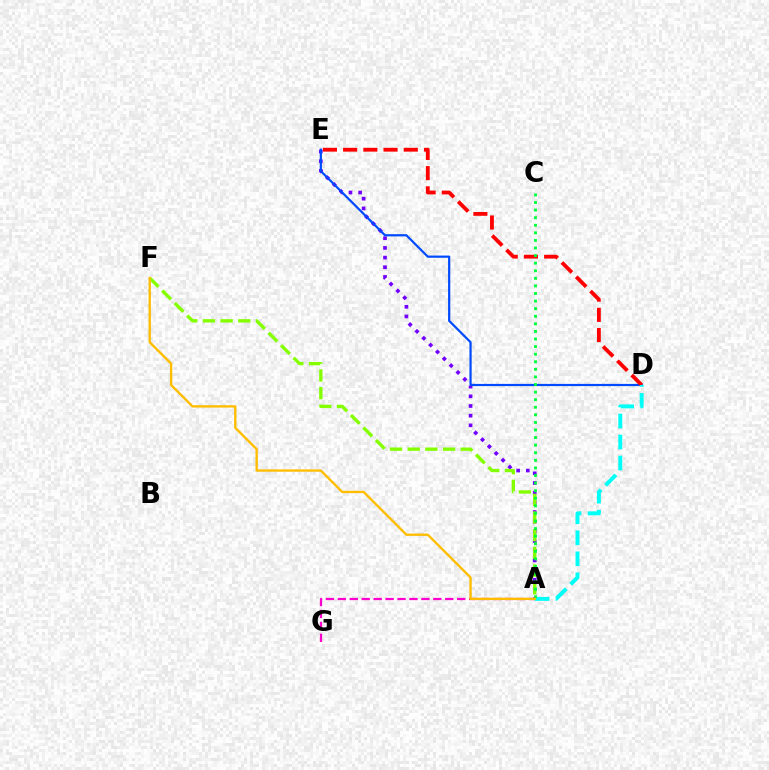{('A', 'E'): [{'color': '#7200ff', 'line_style': 'dotted', 'thickness': 2.63}], ('D', 'E'): [{'color': '#004bff', 'line_style': 'solid', 'thickness': 1.59}, {'color': '#ff0000', 'line_style': 'dashed', 'thickness': 2.75}], ('A', 'F'): [{'color': '#84ff00', 'line_style': 'dashed', 'thickness': 2.4}, {'color': '#ffbd00', 'line_style': 'solid', 'thickness': 1.7}], ('A', 'D'): [{'color': '#00fff6', 'line_style': 'dashed', 'thickness': 2.85}], ('A', 'C'): [{'color': '#00ff39', 'line_style': 'dotted', 'thickness': 2.06}], ('A', 'G'): [{'color': '#ff00cf', 'line_style': 'dashed', 'thickness': 1.62}]}